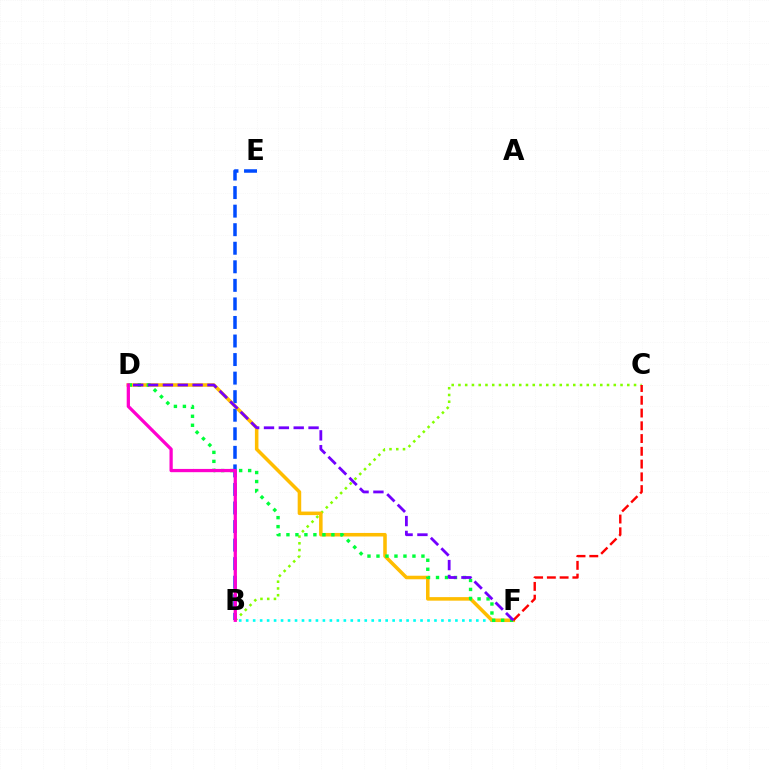{('B', 'F'): [{'color': '#00fff6', 'line_style': 'dotted', 'thickness': 1.89}], ('B', 'C'): [{'color': '#84ff00', 'line_style': 'dotted', 'thickness': 1.83}], ('B', 'E'): [{'color': '#004bff', 'line_style': 'dashed', 'thickness': 2.52}], ('D', 'F'): [{'color': '#ffbd00', 'line_style': 'solid', 'thickness': 2.55}, {'color': '#00ff39', 'line_style': 'dotted', 'thickness': 2.44}, {'color': '#7200ff', 'line_style': 'dashed', 'thickness': 2.02}], ('C', 'F'): [{'color': '#ff0000', 'line_style': 'dashed', 'thickness': 1.73}], ('B', 'D'): [{'color': '#ff00cf', 'line_style': 'solid', 'thickness': 2.35}]}